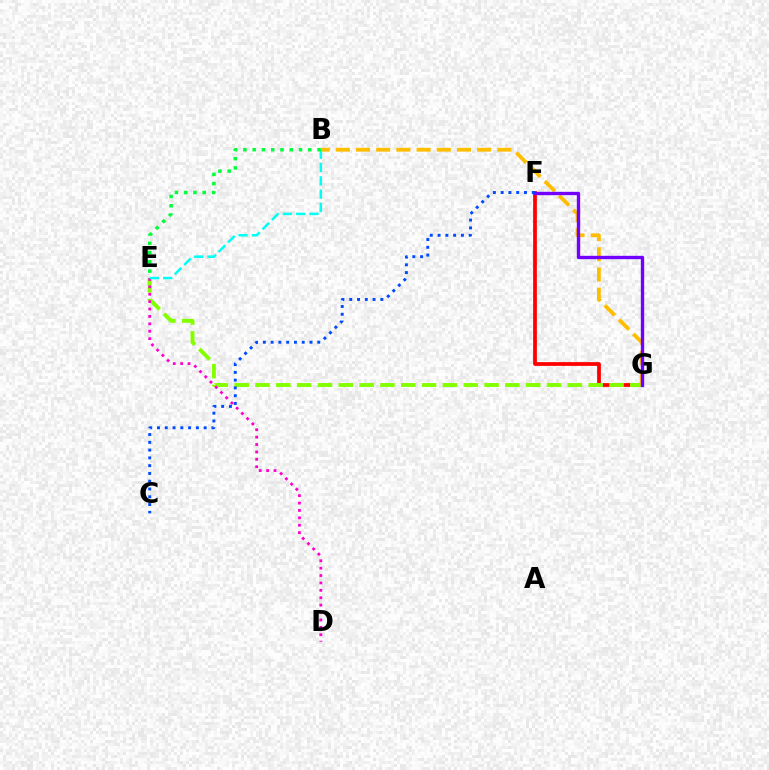{('F', 'G'): [{'color': '#ff0000', 'line_style': 'solid', 'thickness': 2.69}, {'color': '#7200ff', 'line_style': 'solid', 'thickness': 2.42}], ('E', 'G'): [{'color': '#84ff00', 'line_style': 'dashed', 'thickness': 2.83}], ('B', 'G'): [{'color': '#ffbd00', 'line_style': 'dashed', 'thickness': 2.74}], ('D', 'E'): [{'color': '#ff00cf', 'line_style': 'dotted', 'thickness': 2.01}], ('C', 'F'): [{'color': '#004bff', 'line_style': 'dotted', 'thickness': 2.11}], ('B', 'E'): [{'color': '#00fff6', 'line_style': 'dashed', 'thickness': 1.81}, {'color': '#00ff39', 'line_style': 'dotted', 'thickness': 2.52}]}